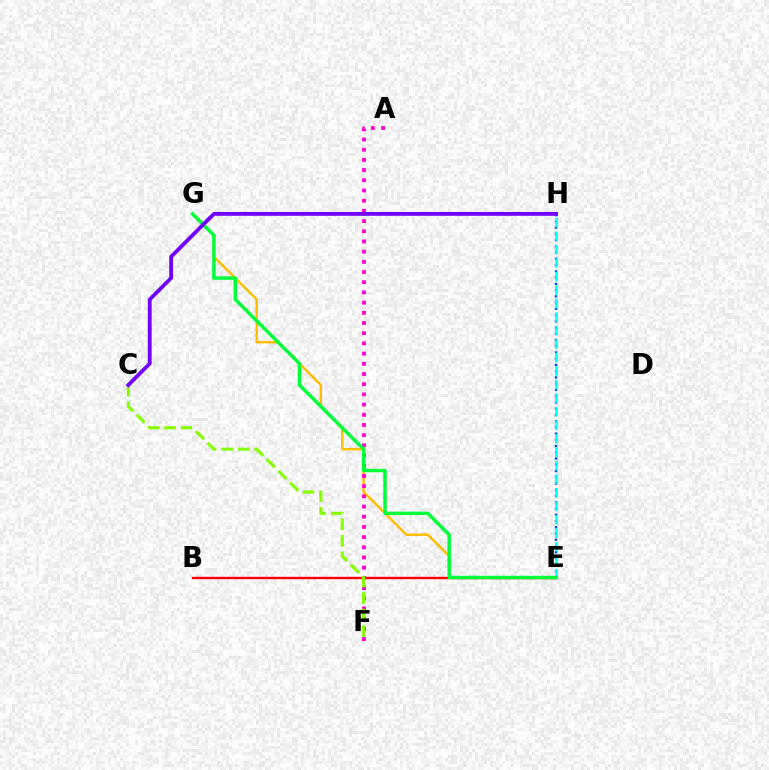{('E', 'G'): [{'color': '#ffbd00', 'line_style': 'solid', 'thickness': 1.75}, {'color': '#00ff39', 'line_style': 'solid', 'thickness': 2.47}], ('A', 'F'): [{'color': '#ff00cf', 'line_style': 'dotted', 'thickness': 2.77}], ('B', 'E'): [{'color': '#ff0000', 'line_style': 'solid', 'thickness': 1.72}], ('E', 'H'): [{'color': '#004bff', 'line_style': 'dotted', 'thickness': 1.7}, {'color': '#00fff6', 'line_style': 'dashed', 'thickness': 1.84}], ('C', 'F'): [{'color': '#84ff00', 'line_style': 'dashed', 'thickness': 2.24}], ('C', 'H'): [{'color': '#7200ff', 'line_style': 'solid', 'thickness': 2.75}]}